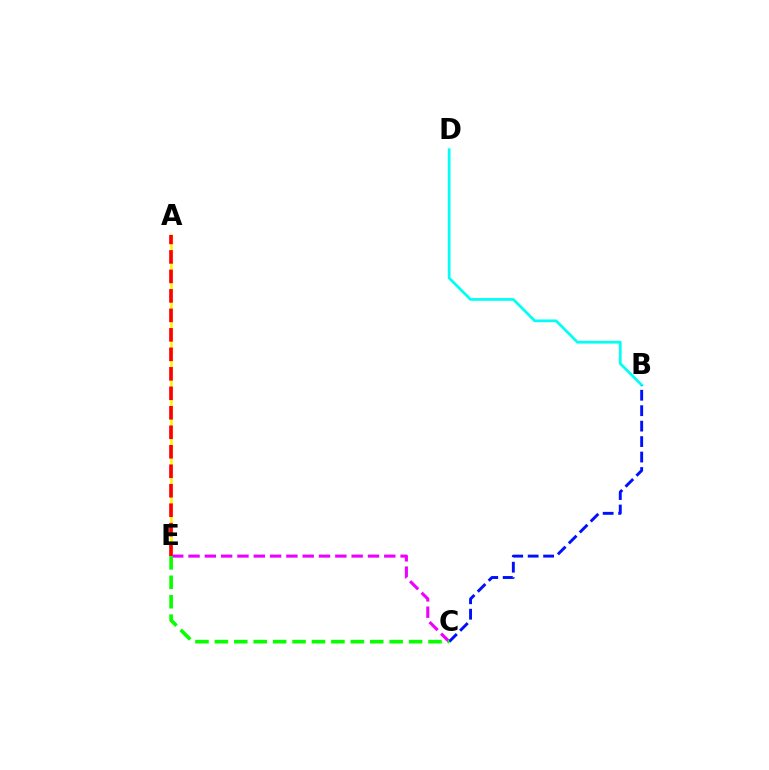{('B', 'D'): [{'color': '#00fff6', 'line_style': 'solid', 'thickness': 1.98}], ('A', 'E'): [{'color': '#fcf500', 'line_style': 'solid', 'thickness': 1.84}, {'color': '#ff0000', 'line_style': 'dashed', 'thickness': 2.65}], ('C', 'E'): [{'color': '#ee00ff', 'line_style': 'dashed', 'thickness': 2.22}, {'color': '#08ff00', 'line_style': 'dashed', 'thickness': 2.64}], ('B', 'C'): [{'color': '#0010ff', 'line_style': 'dashed', 'thickness': 2.1}]}